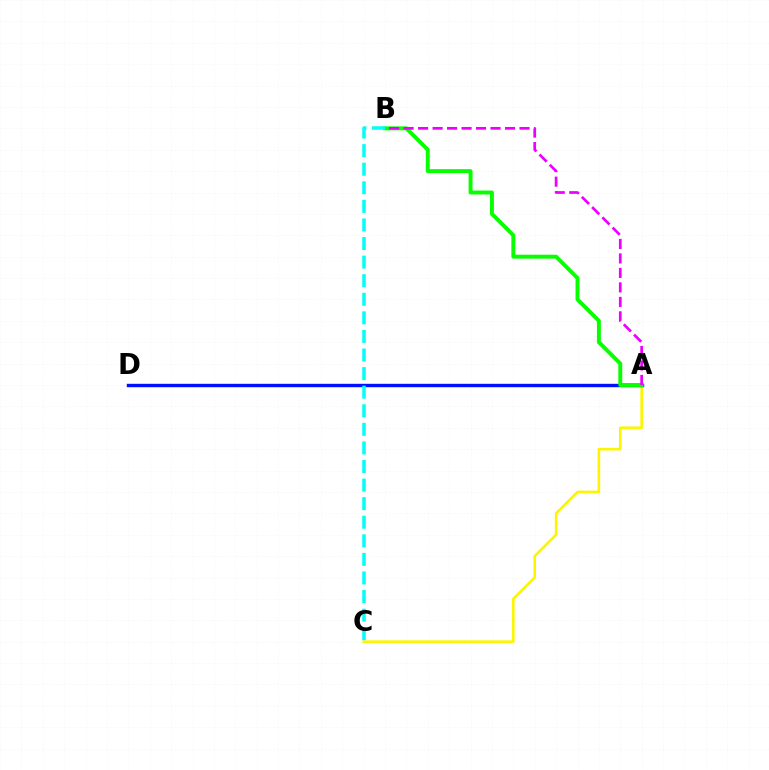{('A', 'D'): [{'color': '#ff0000', 'line_style': 'solid', 'thickness': 2.0}, {'color': '#0010ff', 'line_style': 'solid', 'thickness': 2.44}], ('A', 'C'): [{'color': '#fcf500', 'line_style': 'solid', 'thickness': 1.88}], ('A', 'B'): [{'color': '#08ff00', 'line_style': 'solid', 'thickness': 2.83}, {'color': '#ee00ff', 'line_style': 'dashed', 'thickness': 1.97}], ('B', 'C'): [{'color': '#00fff6', 'line_style': 'dashed', 'thickness': 2.52}]}